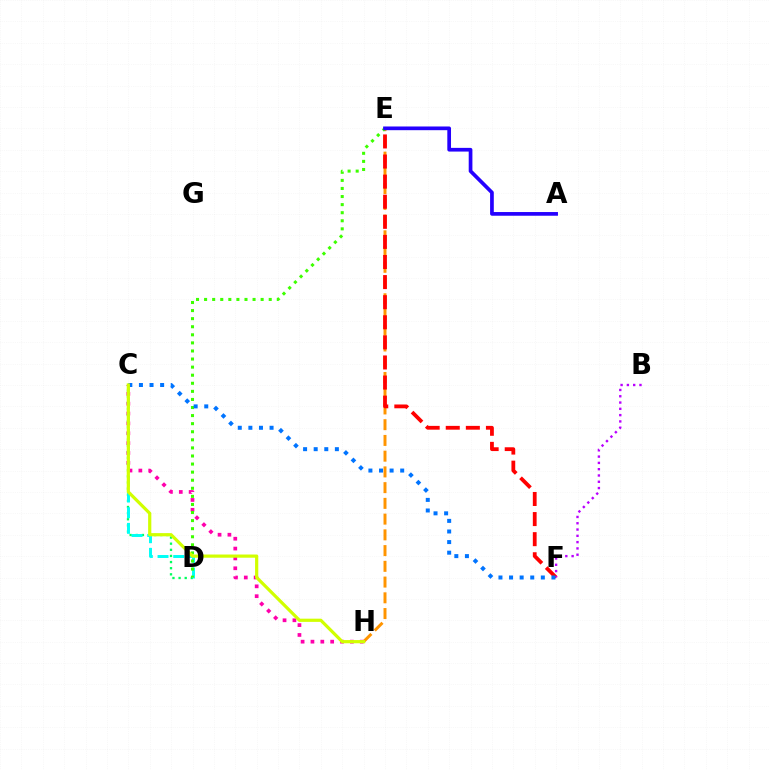{('E', 'H'): [{'color': '#ff9400', 'line_style': 'dashed', 'thickness': 2.14}], ('C', 'H'): [{'color': '#ff00ac', 'line_style': 'dotted', 'thickness': 2.68}, {'color': '#d1ff00', 'line_style': 'solid', 'thickness': 2.31}], ('C', 'D'): [{'color': '#00ff5c', 'line_style': 'dotted', 'thickness': 1.67}, {'color': '#00fff6', 'line_style': 'dashed', 'thickness': 2.13}], ('E', 'F'): [{'color': '#ff0000', 'line_style': 'dashed', 'thickness': 2.73}], ('B', 'F'): [{'color': '#b900ff', 'line_style': 'dotted', 'thickness': 1.71}], ('D', 'E'): [{'color': '#3dff00', 'line_style': 'dotted', 'thickness': 2.19}], ('C', 'F'): [{'color': '#0074ff', 'line_style': 'dotted', 'thickness': 2.88}], ('A', 'E'): [{'color': '#2500ff', 'line_style': 'solid', 'thickness': 2.66}]}